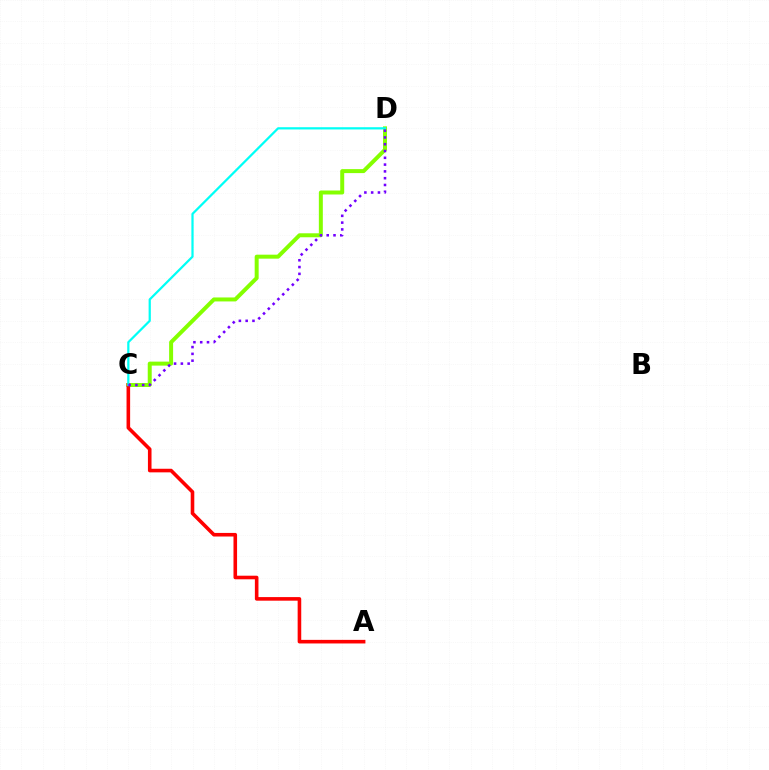{('C', 'D'): [{'color': '#84ff00', 'line_style': 'solid', 'thickness': 2.86}, {'color': '#00fff6', 'line_style': 'solid', 'thickness': 1.61}, {'color': '#7200ff', 'line_style': 'dotted', 'thickness': 1.84}], ('A', 'C'): [{'color': '#ff0000', 'line_style': 'solid', 'thickness': 2.58}]}